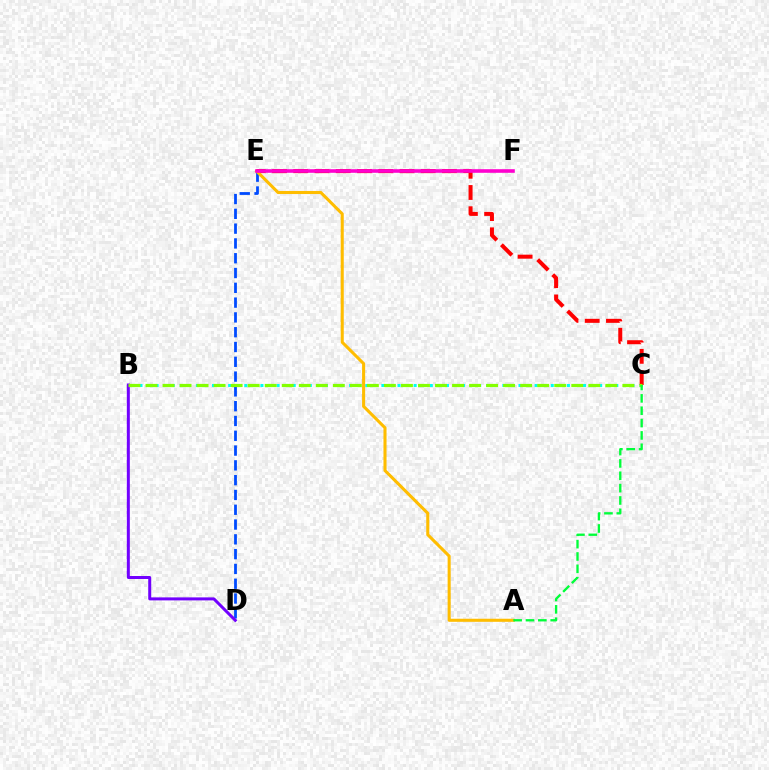{('B', 'C'): [{'color': '#00fff6', 'line_style': 'dotted', 'thickness': 2.19}, {'color': '#84ff00', 'line_style': 'dashed', 'thickness': 2.31}], ('C', 'E'): [{'color': '#ff0000', 'line_style': 'dashed', 'thickness': 2.89}], ('D', 'E'): [{'color': '#004bff', 'line_style': 'dashed', 'thickness': 2.01}], ('B', 'D'): [{'color': '#7200ff', 'line_style': 'solid', 'thickness': 2.16}], ('A', 'E'): [{'color': '#ffbd00', 'line_style': 'solid', 'thickness': 2.21}], ('E', 'F'): [{'color': '#ff00cf', 'line_style': 'solid', 'thickness': 2.59}], ('A', 'C'): [{'color': '#00ff39', 'line_style': 'dashed', 'thickness': 1.68}]}